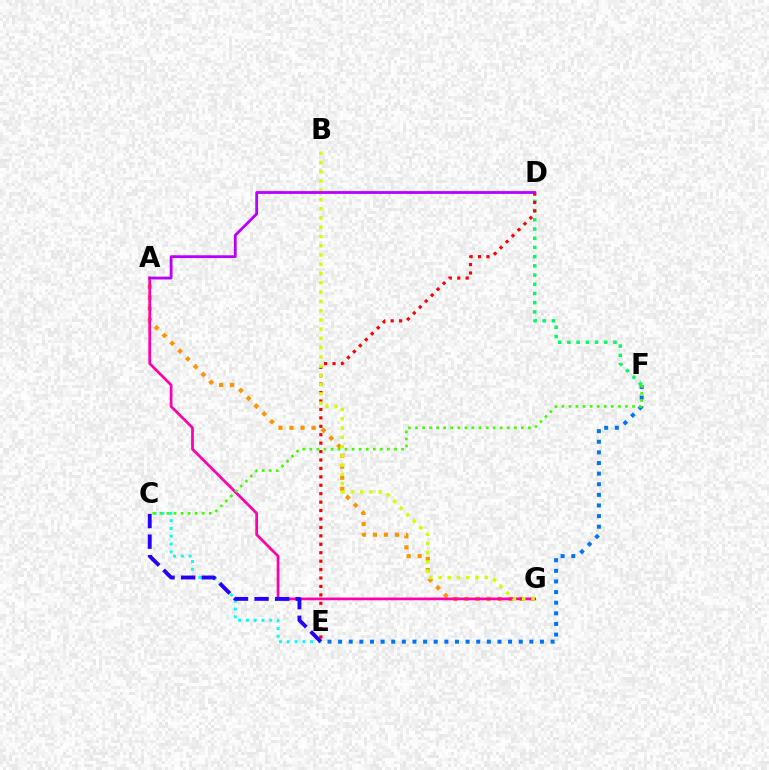{('E', 'F'): [{'color': '#0074ff', 'line_style': 'dotted', 'thickness': 2.89}], ('A', 'G'): [{'color': '#ff9400', 'line_style': 'dotted', 'thickness': 2.99}, {'color': '#ff00ac', 'line_style': 'solid', 'thickness': 1.97}], ('D', 'F'): [{'color': '#00ff5c', 'line_style': 'dotted', 'thickness': 2.5}], ('D', 'E'): [{'color': '#ff0000', 'line_style': 'dotted', 'thickness': 2.29}], ('C', 'E'): [{'color': '#00fff6', 'line_style': 'dotted', 'thickness': 2.11}, {'color': '#2500ff', 'line_style': 'dashed', 'thickness': 2.8}], ('B', 'G'): [{'color': '#d1ff00', 'line_style': 'dotted', 'thickness': 2.52}], ('A', 'D'): [{'color': '#b900ff', 'line_style': 'solid', 'thickness': 2.01}], ('C', 'F'): [{'color': '#3dff00', 'line_style': 'dotted', 'thickness': 1.92}]}